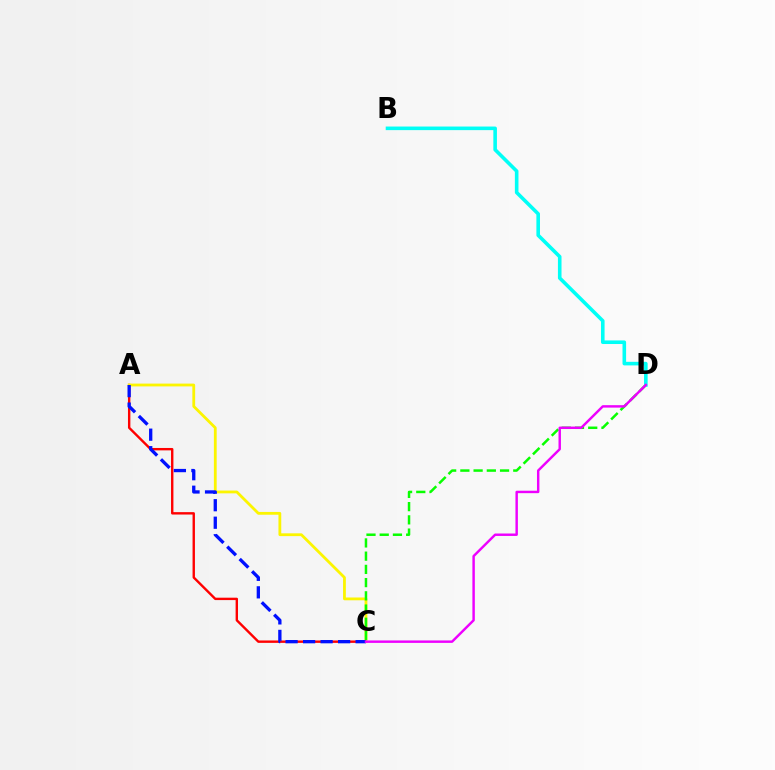{('A', 'C'): [{'color': '#ff0000', 'line_style': 'solid', 'thickness': 1.72}, {'color': '#fcf500', 'line_style': 'solid', 'thickness': 2.01}, {'color': '#0010ff', 'line_style': 'dashed', 'thickness': 2.38}], ('C', 'D'): [{'color': '#08ff00', 'line_style': 'dashed', 'thickness': 1.8}, {'color': '#ee00ff', 'line_style': 'solid', 'thickness': 1.76}], ('B', 'D'): [{'color': '#00fff6', 'line_style': 'solid', 'thickness': 2.58}]}